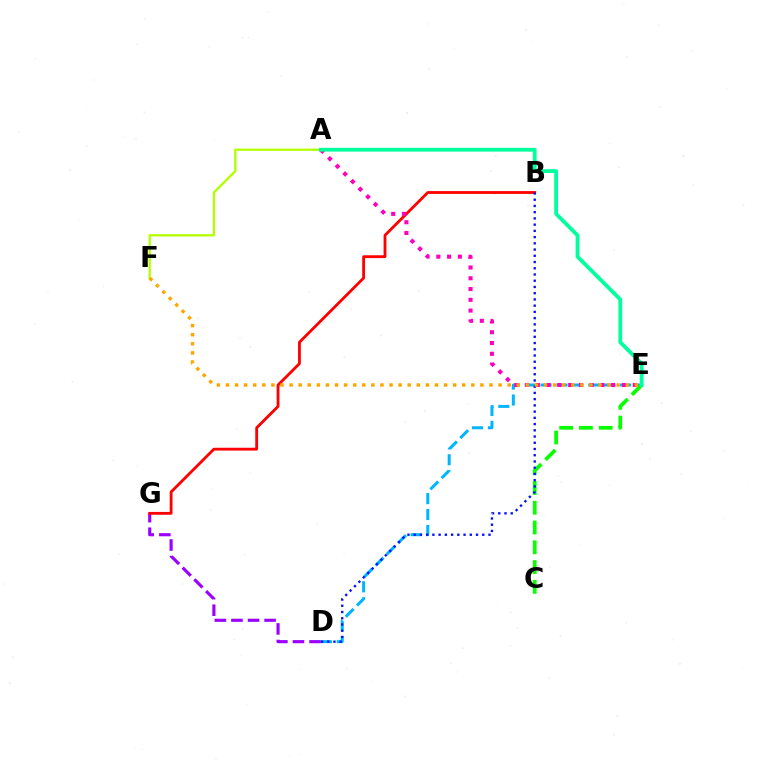{('D', 'G'): [{'color': '#9b00ff', 'line_style': 'dashed', 'thickness': 2.25}], ('B', 'G'): [{'color': '#ff0000', 'line_style': 'solid', 'thickness': 2.03}], ('D', 'E'): [{'color': '#00b5ff', 'line_style': 'dashed', 'thickness': 2.16}], ('C', 'E'): [{'color': '#08ff00', 'line_style': 'dashed', 'thickness': 2.69}], ('A', 'E'): [{'color': '#ff00bd', 'line_style': 'dotted', 'thickness': 2.93}, {'color': '#00ff9d', 'line_style': 'solid', 'thickness': 2.72}], ('B', 'D'): [{'color': '#0010ff', 'line_style': 'dotted', 'thickness': 1.69}], ('A', 'F'): [{'color': '#b3ff00', 'line_style': 'solid', 'thickness': 1.65}], ('E', 'F'): [{'color': '#ffa500', 'line_style': 'dotted', 'thickness': 2.47}]}